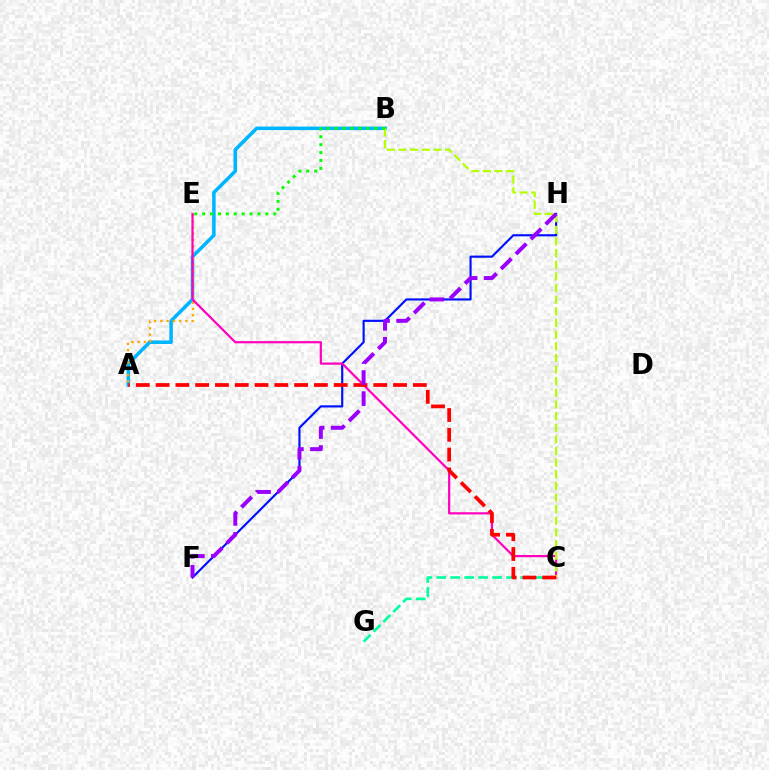{('A', 'B'): [{'color': '#00b5ff', 'line_style': 'solid', 'thickness': 2.54}], ('F', 'H'): [{'color': '#0010ff', 'line_style': 'solid', 'thickness': 1.55}, {'color': '#9b00ff', 'line_style': 'dashed', 'thickness': 2.86}], ('A', 'E'): [{'color': '#ffa500', 'line_style': 'dotted', 'thickness': 1.7}], ('C', 'E'): [{'color': '#ff00bd', 'line_style': 'solid', 'thickness': 1.58}], ('C', 'G'): [{'color': '#00ff9d', 'line_style': 'dashed', 'thickness': 1.9}], ('B', 'C'): [{'color': '#b3ff00', 'line_style': 'dashed', 'thickness': 1.58}], ('B', 'E'): [{'color': '#08ff00', 'line_style': 'dotted', 'thickness': 2.15}], ('A', 'C'): [{'color': '#ff0000', 'line_style': 'dashed', 'thickness': 2.69}]}